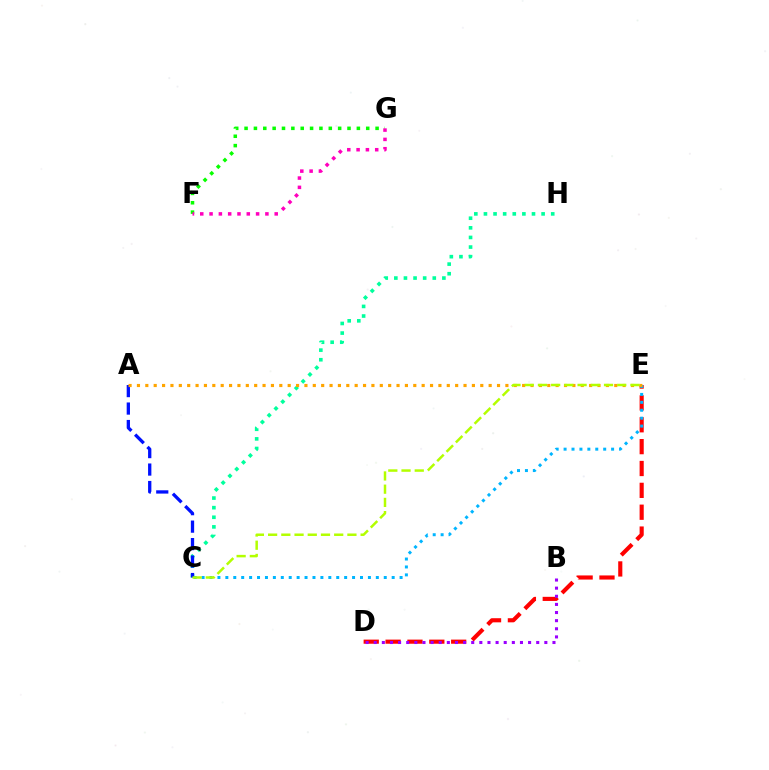{('F', 'G'): [{'color': '#08ff00', 'line_style': 'dotted', 'thickness': 2.54}, {'color': '#ff00bd', 'line_style': 'dotted', 'thickness': 2.53}], ('D', 'E'): [{'color': '#ff0000', 'line_style': 'dashed', 'thickness': 2.97}], ('C', 'E'): [{'color': '#00b5ff', 'line_style': 'dotted', 'thickness': 2.15}, {'color': '#b3ff00', 'line_style': 'dashed', 'thickness': 1.8}], ('C', 'H'): [{'color': '#00ff9d', 'line_style': 'dotted', 'thickness': 2.61}], ('B', 'D'): [{'color': '#9b00ff', 'line_style': 'dotted', 'thickness': 2.21}], ('A', 'C'): [{'color': '#0010ff', 'line_style': 'dashed', 'thickness': 2.37}], ('A', 'E'): [{'color': '#ffa500', 'line_style': 'dotted', 'thickness': 2.28}]}